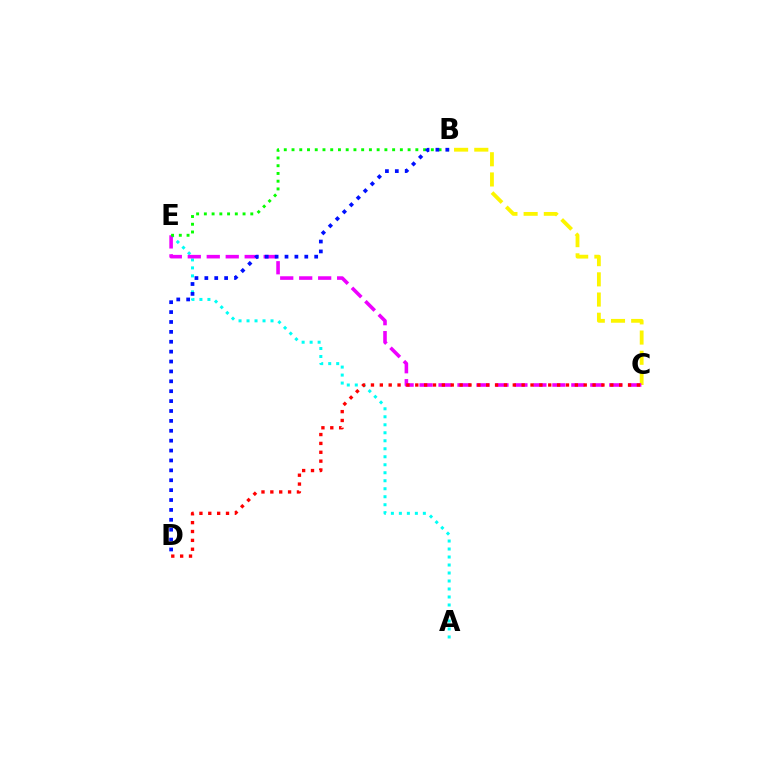{('A', 'E'): [{'color': '#00fff6', 'line_style': 'dotted', 'thickness': 2.17}], ('B', 'C'): [{'color': '#fcf500', 'line_style': 'dashed', 'thickness': 2.74}], ('C', 'E'): [{'color': '#ee00ff', 'line_style': 'dashed', 'thickness': 2.58}], ('B', 'E'): [{'color': '#08ff00', 'line_style': 'dotted', 'thickness': 2.1}], ('B', 'D'): [{'color': '#0010ff', 'line_style': 'dotted', 'thickness': 2.69}], ('C', 'D'): [{'color': '#ff0000', 'line_style': 'dotted', 'thickness': 2.41}]}